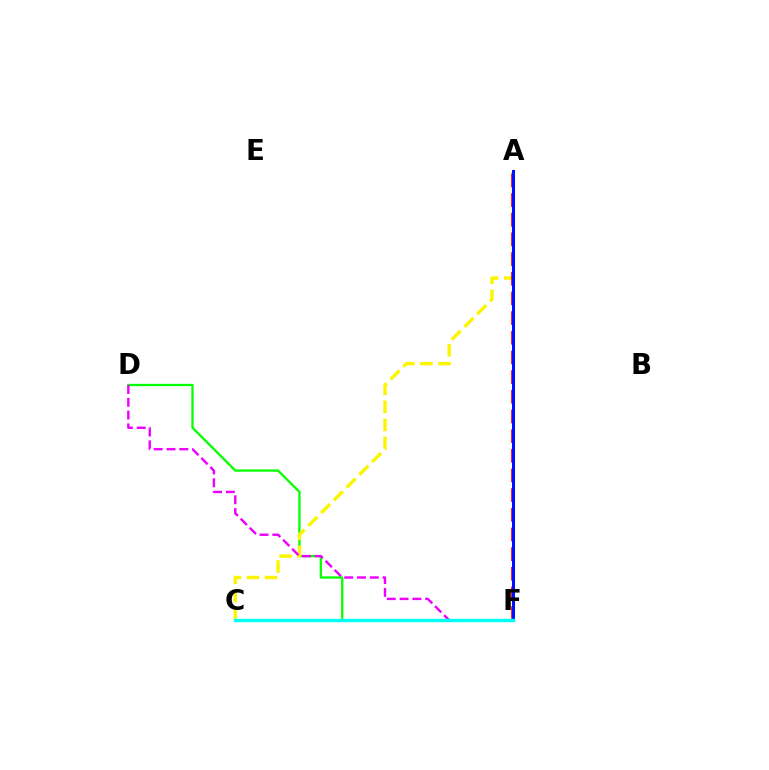{('D', 'F'): [{'color': '#08ff00', 'line_style': 'solid', 'thickness': 1.66}, {'color': '#ee00ff', 'line_style': 'dashed', 'thickness': 1.74}], ('A', 'C'): [{'color': '#fcf500', 'line_style': 'dashed', 'thickness': 2.45}], ('A', 'F'): [{'color': '#ff0000', 'line_style': 'dashed', 'thickness': 2.67}, {'color': '#0010ff', 'line_style': 'solid', 'thickness': 2.16}], ('C', 'F'): [{'color': '#00fff6', 'line_style': 'solid', 'thickness': 2.43}]}